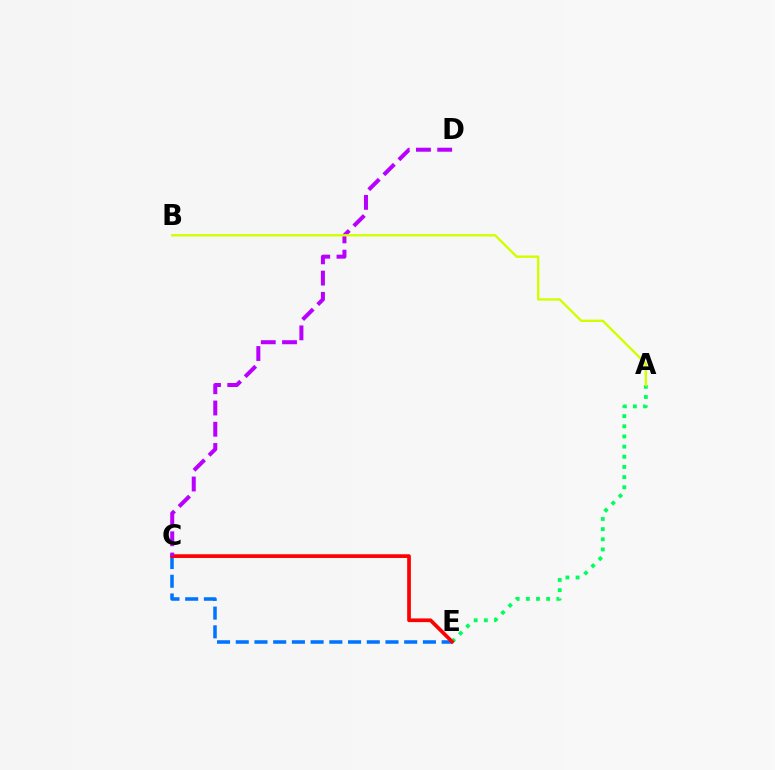{('C', 'E'): [{'color': '#0074ff', 'line_style': 'dashed', 'thickness': 2.54}, {'color': '#ff0000', 'line_style': 'solid', 'thickness': 2.66}], ('A', 'E'): [{'color': '#00ff5c', 'line_style': 'dotted', 'thickness': 2.76}], ('C', 'D'): [{'color': '#b900ff', 'line_style': 'dashed', 'thickness': 2.89}], ('A', 'B'): [{'color': '#d1ff00', 'line_style': 'solid', 'thickness': 1.72}]}